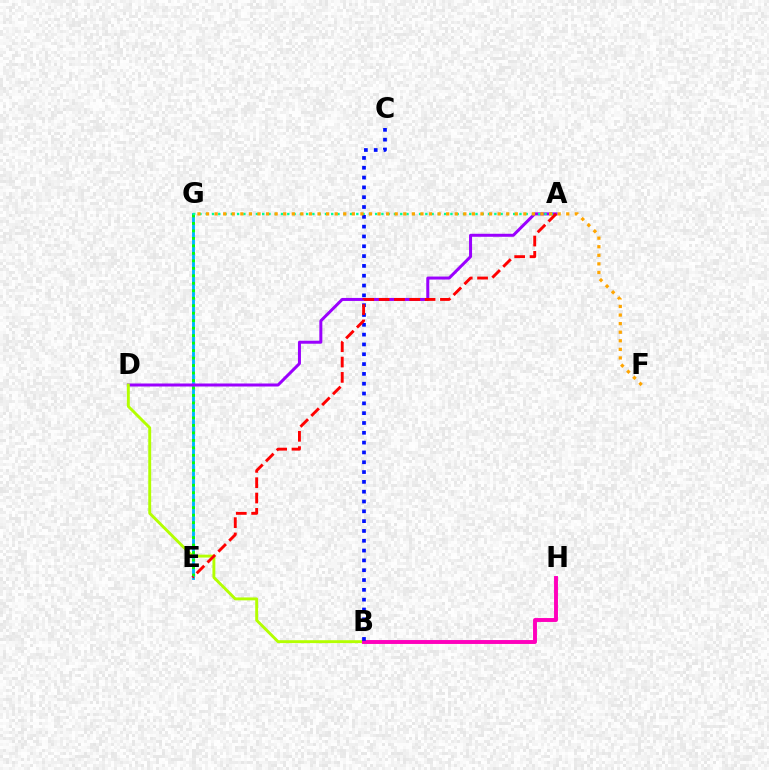{('E', 'G'): [{'color': '#00b5ff', 'line_style': 'solid', 'thickness': 2.07}, {'color': '#08ff00', 'line_style': 'dotted', 'thickness': 2.03}], ('A', 'D'): [{'color': '#9b00ff', 'line_style': 'solid', 'thickness': 2.16}], ('B', 'D'): [{'color': '#b3ff00', 'line_style': 'solid', 'thickness': 2.09}], ('A', 'G'): [{'color': '#00ff9d', 'line_style': 'dotted', 'thickness': 1.7}], ('B', 'H'): [{'color': '#ff00bd', 'line_style': 'solid', 'thickness': 2.82}], ('B', 'C'): [{'color': '#0010ff', 'line_style': 'dotted', 'thickness': 2.67}], ('A', 'E'): [{'color': '#ff0000', 'line_style': 'dashed', 'thickness': 2.08}], ('F', 'G'): [{'color': '#ffa500', 'line_style': 'dotted', 'thickness': 2.33}]}